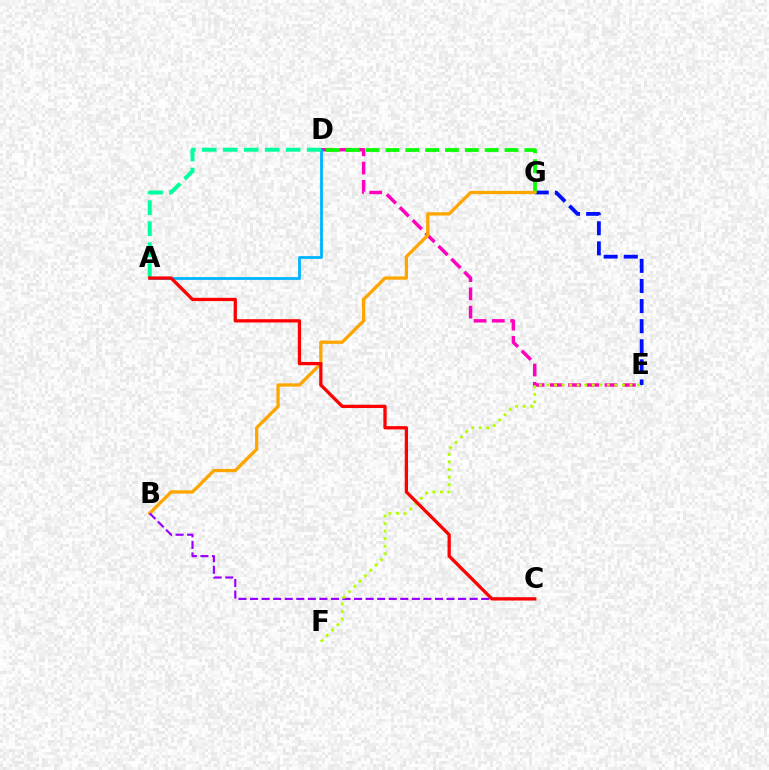{('D', 'E'): [{'color': '#ff00bd', 'line_style': 'dashed', 'thickness': 2.48}], ('E', 'G'): [{'color': '#0010ff', 'line_style': 'dashed', 'thickness': 2.73}], ('D', 'G'): [{'color': '#08ff00', 'line_style': 'dashed', 'thickness': 2.7}], ('B', 'G'): [{'color': '#ffa500', 'line_style': 'solid', 'thickness': 2.36}], ('A', 'D'): [{'color': '#00b5ff', 'line_style': 'solid', 'thickness': 2.02}, {'color': '#00ff9d', 'line_style': 'dashed', 'thickness': 2.85}], ('B', 'C'): [{'color': '#9b00ff', 'line_style': 'dashed', 'thickness': 1.57}], ('E', 'F'): [{'color': '#b3ff00', 'line_style': 'dotted', 'thickness': 2.05}], ('A', 'C'): [{'color': '#ff0000', 'line_style': 'solid', 'thickness': 2.36}]}